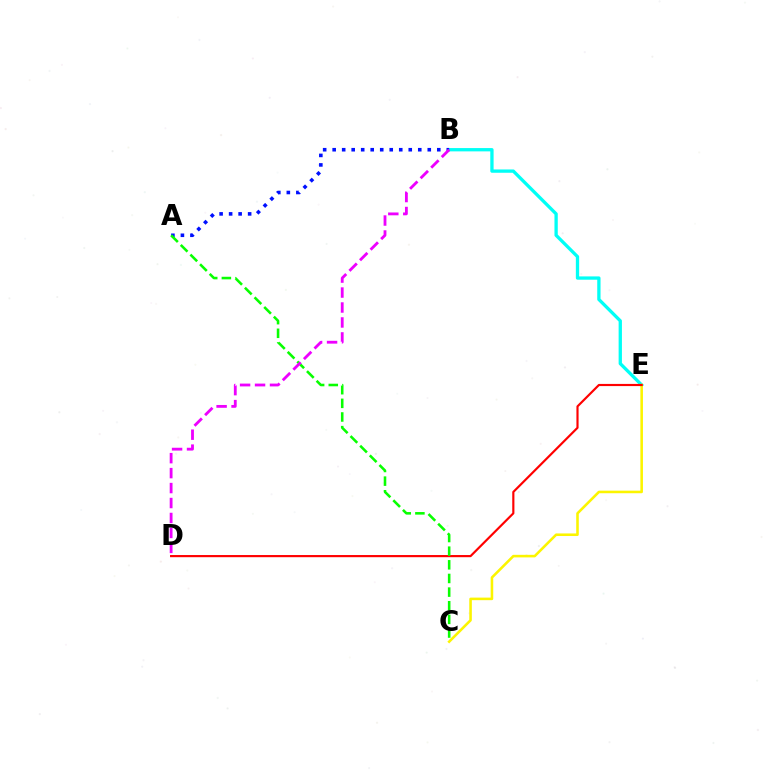{('B', 'E'): [{'color': '#00fff6', 'line_style': 'solid', 'thickness': 2.38}], ('C', 'E'): [{'color': '#fcf500', 'line_style': 'solid', 'thickness': 1.85}], ('D', 'E'): [{'color': '#ff0000', 'line_style': 'solid', 'thickness': 1.56}], ('A', 'B'): [{'color': '#0010ff', 'line_style': 'dotted', 'thickness': 2.58}], ('A', 'C'): [{'color': '#08ff00', 'line_style': 'dashed', 'thickness': 1.85}], ('B', 'D'): [{'color': '#ee00ff', 'line_style': 'dashed', 'thickness': 2.03}]}